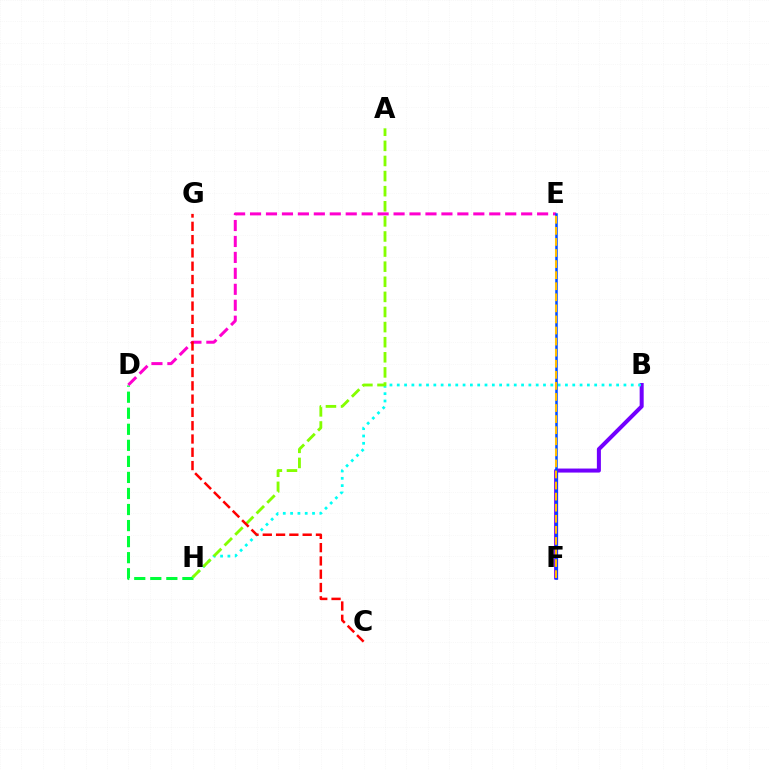{('D', 'H'): [{'color': '#00ff39', 'line_style': 'dashed', 'thickness': 2.18}], ('B', 'F'): [{'color': '#7200ff', 'line_style': 'solid', 'thickness': 2.9}], ('B', 'H'): [{'color': '#00fff6', 'line_style': 'dotted', 'thickness': 1.99}], ('D', 'E'): [{'color': '#ff00cf', 'line_style': 'dashed', 'thickness': 2.17}], ('E', 'F'): [{'color': '#004bff', 'line_style': 'solid', 'thickness': 1.81}, {'color': '#ffbd00', 'line_style': 'dashed', 'thickness': 1.5}], ('A', 'H'): [{'color': '#84ff00', 'line_style': 'dashed', 'thickness': 2.05}], ('C', 'G'): [{'color': '#ff0000', 'line_style': 'dashed', 'thickness': 1.81}]}